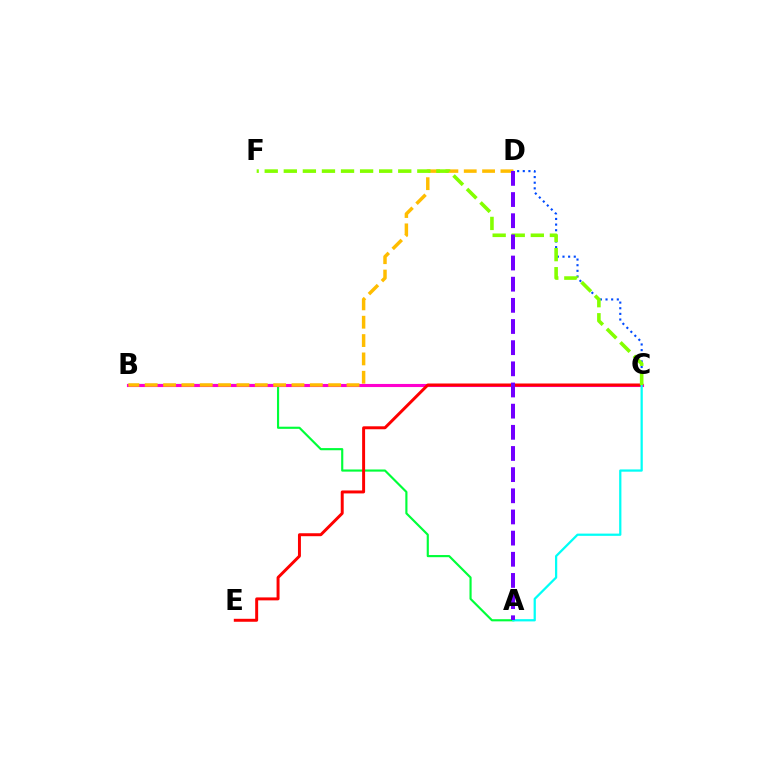{('A', 'B'): [{'color': '#00ff39', 'line_style': 'solid', 'thickness': 1.55}], ('C', 'D'): [{'color': '#004bff', 'line_style': 'dotted', 'thickness': 1.53}], ('B', 'C'): [{'color': '#ff00cf', 'line_style': 'solid', 'thickness': 2.24}], ('C', 'E'): [{'color': '#ff0000', 'line_style': 'solid', 'thickness': 2.13}], ('A', 'C'): [{'color': '#00fff6', 'line_style': 'solid', 'thickness': 1.62}], ('B', 'D'): [{'color': '#ffbd00', 'line_style': 'dashed', 'thickness': 2.49}], ('C', 'F'): [{'color': '#84ff00', 'line_style': 'dashed', 'thickness': 2.59}], ('A', 'D'): [{'color': '#7200ff', 'line_style': 'dashed', 'thickness': 2.87}]}